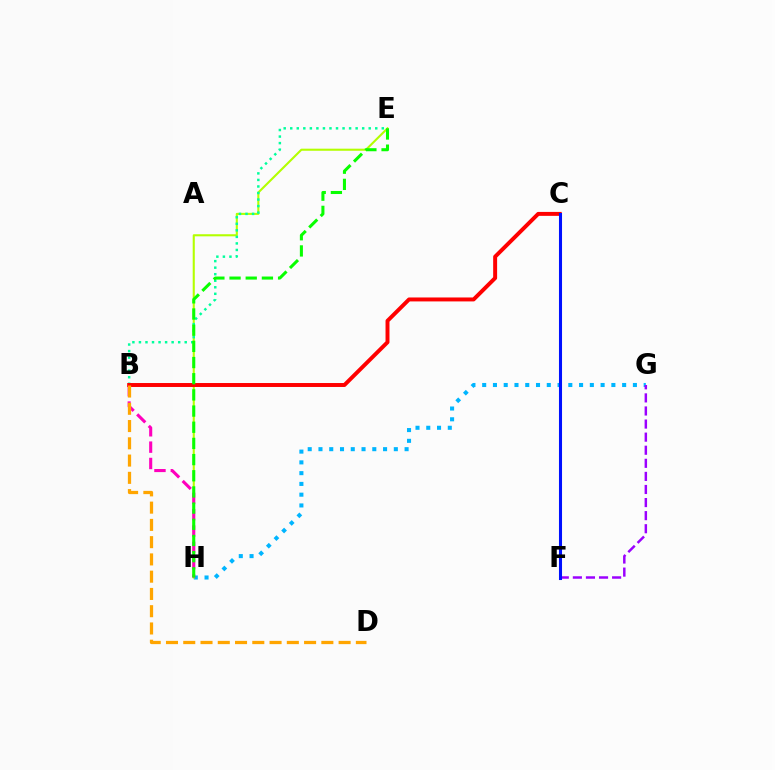{('G', 'H'): [{'color': '#00b5ff', 'line_style': 'dotted', 'thickness': 2.93}], ('E', 'H'): [{'color': '#b3ff00', 'line_style': 'solid', 'thickness': 1.51}, {'color': '#08ff00', 'line_style': 'dashed', 'thickness': 2.2}], ('F', 'G'): [{'color': '#9b00ff', 'line_style': 'dashed', 'thickness': 1.78}], ('B', 'H'): [{'color': '#ff00bd', 'line_style': 'dashed', 'thickness': 2.22}], ('B', 'E'): [{'color': '#00ff9d', 'line_style': 'dotted', 'thickness': 1.78}], ('B', 'C'): [{'color': '#ff0000', 'line_style': 'solid', 'thickness': 2.84}], ('C', 'F'): [{'color': '#0010ff', 'line_style': 'solid', 'thickness': 2.2}], ('B', 'D'): [{'color': '#ffa500', 'line_style': 'dashed', 'thickness': 2.35}]}